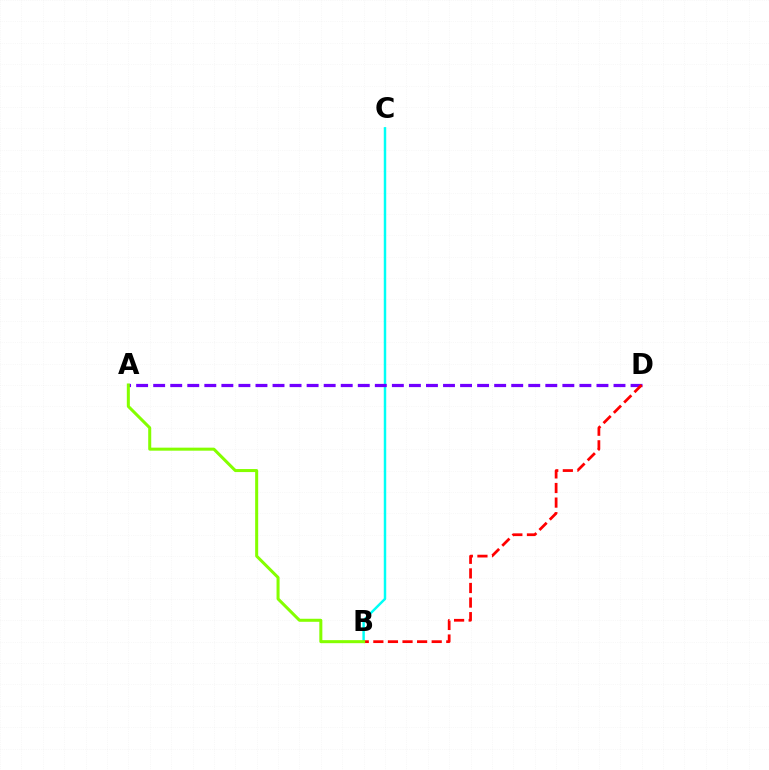{('B', 'C'): [{'color': '#00fff6', 'line_style': 'solid', 'thickness': 1.77}], ('A', 'D'): [{'color': '#7200ff', 'line_style': 'dashed', 'thickness': 2.32}], ('B', 'D'): [{'color': '#ff0000', 'line_style': 'dashed', 'thickness': 1.98}], ('A', 'B'): [{'color': '#84ff00', 'line_style': 'solid', 'thickness': 2.18}]}